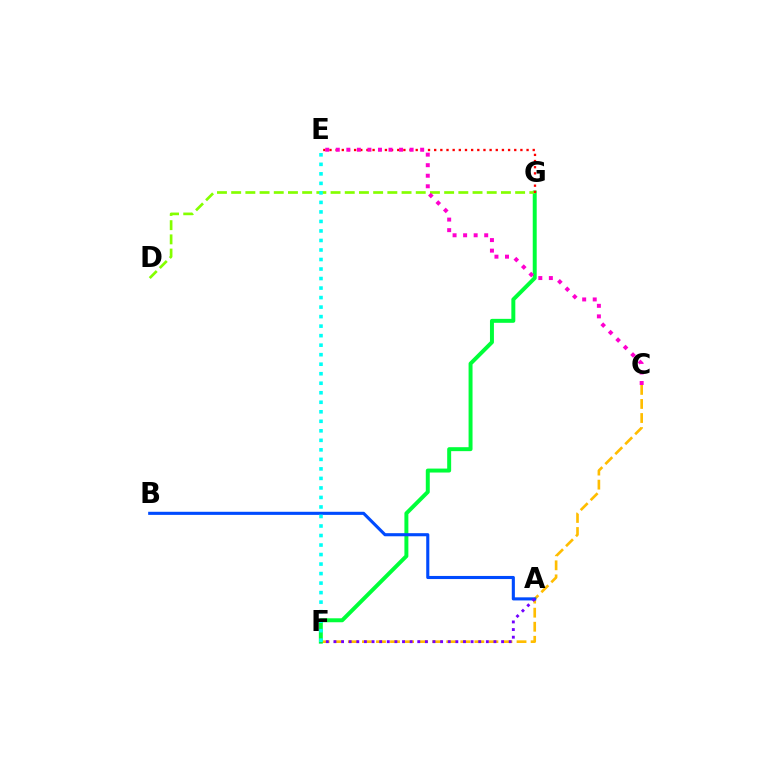{('C', 'F'): [{'color': '#ffbd00', 'line_style': 'dashed', 'thickness': 1.91}], ('F', 'G'): [{'color': '#00ff39', 'line_style': 'solid', 'thickness': 2.85}], ('A', 'B'): [{'color': '#004bff', 'line_style': 'solid', 'thickness': 2.23}], ('D', 'G'): [{'color': '#84ff00', 'line_style': 'dashed', 'thickness': 1.93}], ('A', 'F'): [{'color': '#7200ff', 'line_style': 'dotted', 'thickness': 2.07}], ('E', 'G'): [{'color': '#ff0000', 'line_style': 'dotted', 'thickness': 1.67}], ('E', 'F'): [{'color': '#00fff6', 'line_style': 'dotted', 'thickness': 2.59}], ('C', 'E'): [{'color': '#ff00cf', 'line_style': 'dotted', 'thickness': 2.87}]}